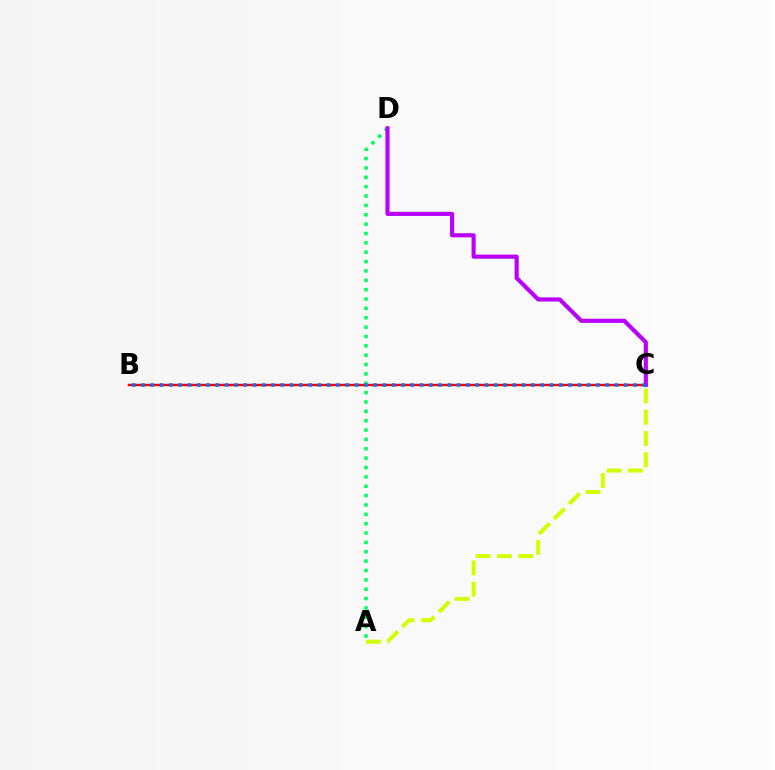{('A', 'C'): [{'color': '#d1ff00', 'line_style': 'dashed', 'thickness': 2.89}], ('B', 'C'): [{'color': '#ff0000', 'line_style': 'solid', 'thickness': 1.78}, {'color': '#0074ff', 'line_style': 'dotted', 'thickness': 2.52}], ('A', 'D'): [{'color': '#00ff5c', 'line_style': 'dotted', 'thickness': 2.54}], ('C', 'D'): [{'color': '#b900ff', 'line_style': 'solid', 'thickness': 2.97}]}